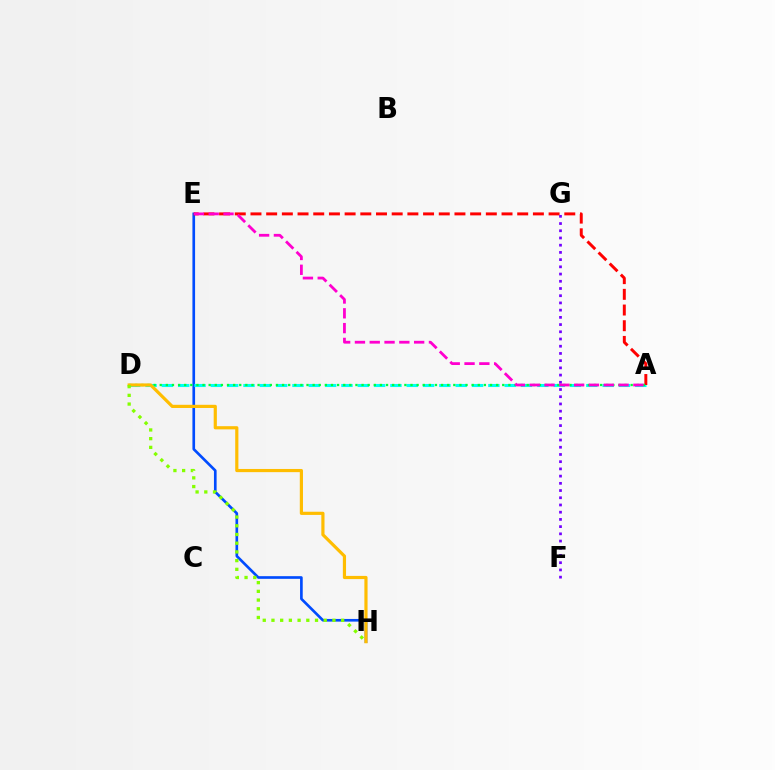{('E', 'H'): [{'color': '#004bff', 'line_style': 'solid', 'thickness': 1.91}], ('A', 'D'): [{'color': '#00fff6', 'line_style': 'dashed', 'thickness': 2.22}, {'color': '#00ff39', 'line_style': 'dotted', 'thickness': 1.66}], ('A', 'E'): [{'color': '#ff0000', 'line_style': 'dashed', 'thickness': 2.13}, {'color': '#ff00cf', 'line_style': 'dashed', 'thickness': 2.01}], ('F', 'G'): [{'color': '#7200ff', 'line_style': 'dotted', 'thickness': 1.96}], ('D', 'H'): [{'color': '#ffbd00', 'line_style': 'solid', 'thickness': 2.29}, {'color': '#84ff00', 'line_style': 'dotted', 'thickness': 2.37}]}